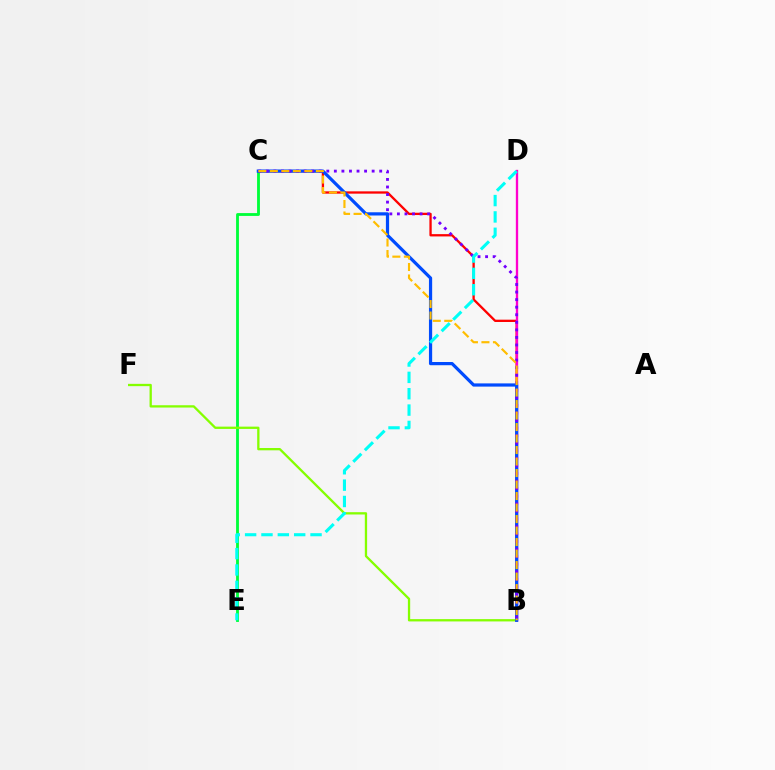{('B', 'C'): [{'color': '#ff0000', 'line_style': 'solid', 'thickness': 1.66}, {'color': '#004bff', 'line_style': 'solid', 'thickness': 2.31}, {'color': '#7200ff', 'line_style': 'dotted', 'thickness': 2.05}, {'color': '#ffbd00', 'line_style': 'dashed', 'thickness': 1.56}], ('C', 'E'): [{'color': '#00ff39', 'line_style': 'solid', 'thickness': 2.04}], ('B', 'D'): [{'color': '#ff00cf', 'line_style': 'solid', 'thickness': 1.68}], ('B', 'F'): [{'color': '#84ff00', 'line_style': 'solid', 'thickness': 1.66}], ('D', 'E'): [{'color': '#00fff6', 'line_style': 'dashed', 'thickness': 2.22}]}